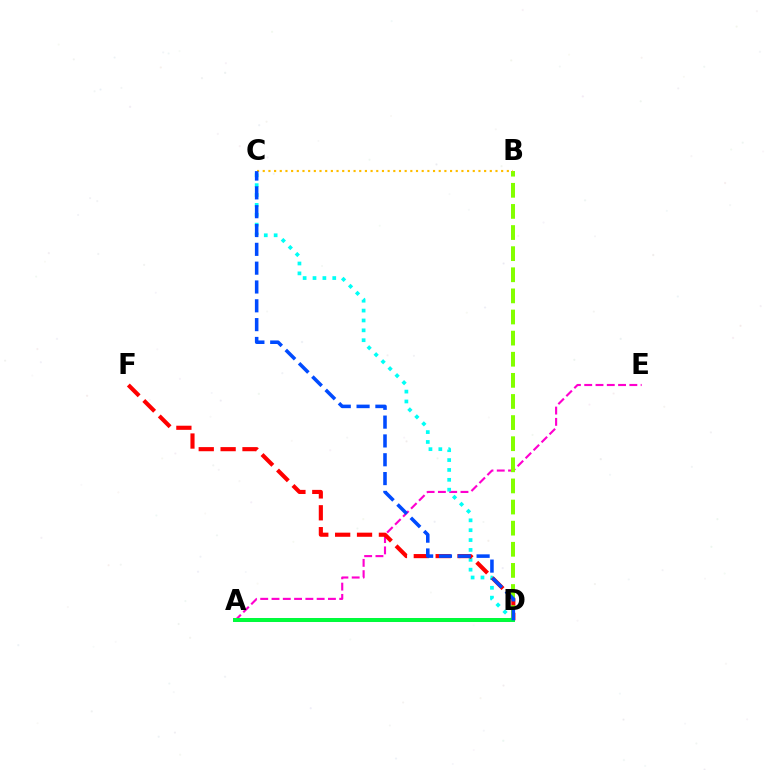{('A', 'D'): [{'color': '#7200ff', 'line_style': 'solid', 'thickness': 2.62}, {'color': '#00ff39', 'line_style': 'solid', 'thickness': 2.84}], ('A', 'E'): [{'color': '#ff00cf', 'line_style': 'dashed', 'thickness': 1.53}], ('C', 'D'): [{'color': '#00fff6', 'line_style': 'dotted', 'thickness': 2.68}, {'color': '#004bff', 'line_style': 'dashed', 'thickness': 2.56}], ('D', 'F'): [{'color': '#ff0000', 'line_style': 'dashed', 'thickness': 2.97}], ('B', 'D'): [{'color': '#84ff00', 'line_style': 'dashed', 'thickness': 2.87}], ('B', 'C'): [{'color': '#ffbd00', 'line_style': 'dotted', 'thickness': 1.54}]}